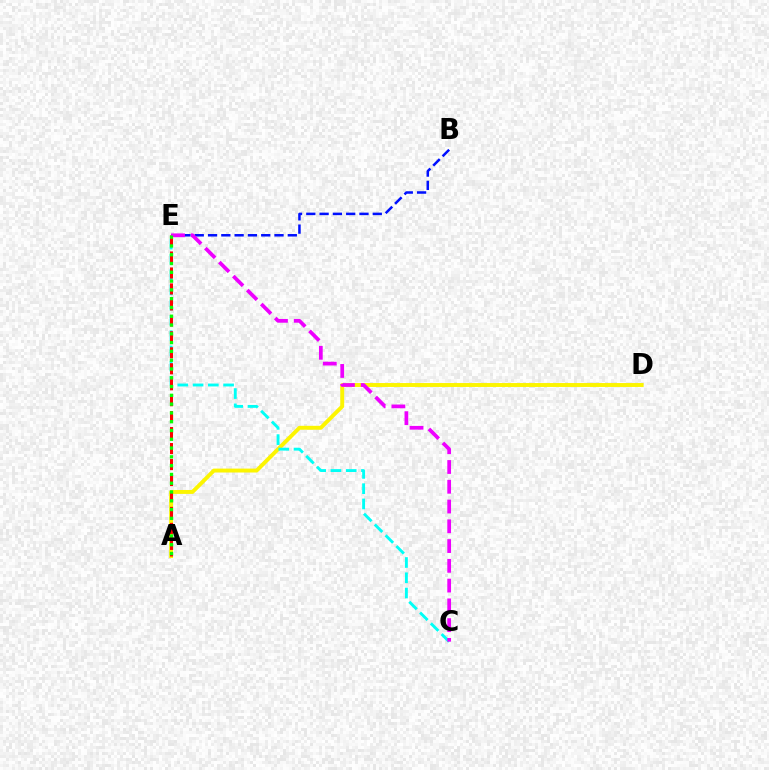{('B', 'E'): [{'color': '#0010ff', 'line_style': 'dashed', 'thickness': 1.81}], ('A', 'D'): [{'color': '#fcf500', 'line_style': 'solid', 'thickness': 2.82}], ('C', 'E'): [{'color': '#00fff6', 'line_style': 'dashed', 'thickness': 2.07}, {'color': '#ee00ff', 'line_style': 'dashed', 'thickness': 2.69}], ('A', 'E'): [{'color': '#ff0000', 'line_style': 'dashed', 'thickness': 2.17}, {'color': '#08ff00', 'line_style': 'dotted', 'thickness': 2.39}]}